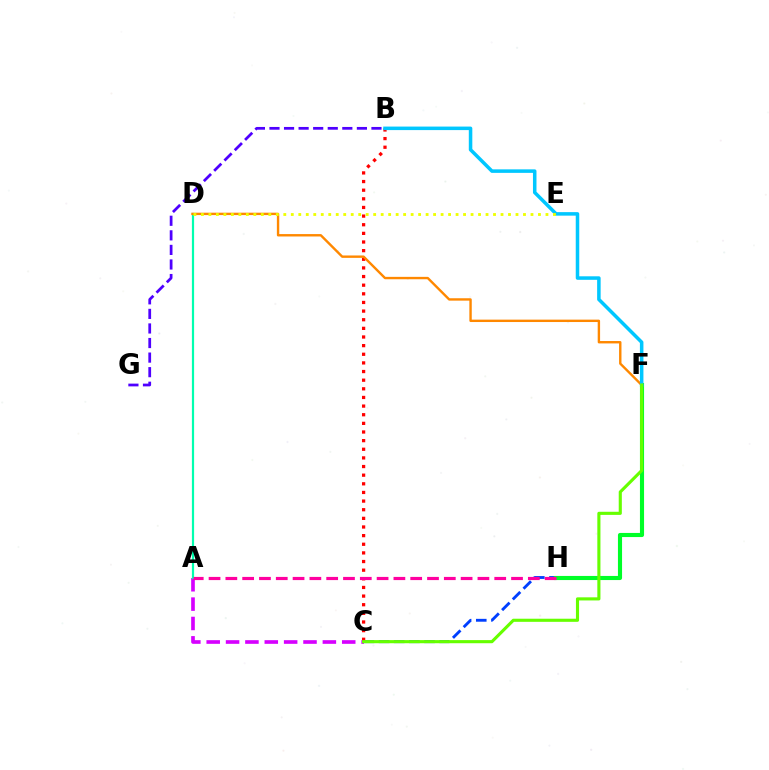{('A', 'C'): [{'color': '#d600ff', 'line_style': 'dashed', 'thickness': 2.63}], ('C', 'H'): [{'color': '#003fff', 'line_style': 'dashed', 'thickness': 2.06}], ('F', 'H'): [{'color': '#00ff27', 'line_style': 'solid', 'thickness': 2.97}], ('B', 'C'): [{'color': '#ff0000', 'line_style': 'dotted', 'thickness': 2.35}], ('A', 'D'): [{'color': '#00ffaf', 'line_style': 'solid', 'thickness': 1.59}], ('A', 'H'): [{'color': '#ff00a0', 'line_style': 'dashed', 'thickness': 2.28}], ('D', 'F'): [{'color': '#ff8800', 'line_style': 'solid', 'thickness': 1.73}], ('B', 'F'): [{'color': '#00c7ff', 'line_style': 'solid', 'thickness': 2.53}], ('B', 'G'): [{'color': '#4f00ff', 'line_style': 'dashed', 'thickness': 1.98}], ('C', 'F'): [{'color': '#66ff00', 'line_style': 'solid', 'thickness': 2.24}], ('D', 'E'): [{'color': '#eeff00', 'line_style': 'dotted', 'thickness': 2.04}]}